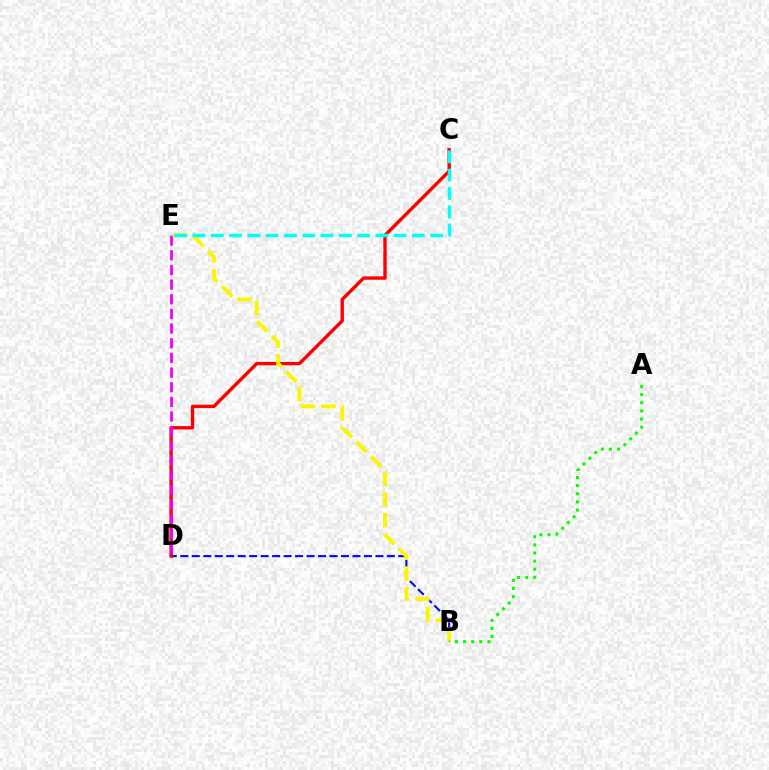{('B', 'D'): [{'color': '#0010ff', 'line_style': 'dashed', 'thickness': 1.56}], ('C', 'D'): [{'color': '#ff0000', 'line_style': 'solid', 'thickness': 2.43}], ('D', 'E'): [{'color': '#ee00ff', 'line_style': 'dashed', 'thickness': 1.99}], ('B', 'E'): [{'color': '#fcf500', 'line_style': 'dashed', 'thickness': 2.82}], ('C', 'E'): [{'color': '#00fff6', 'line_style': 'dashed', 'thickness': 2.48}], ('A', 'B'): [{'color': '#08ff00', 'line_style': 'dotted', 'thickness': 2.21}]}